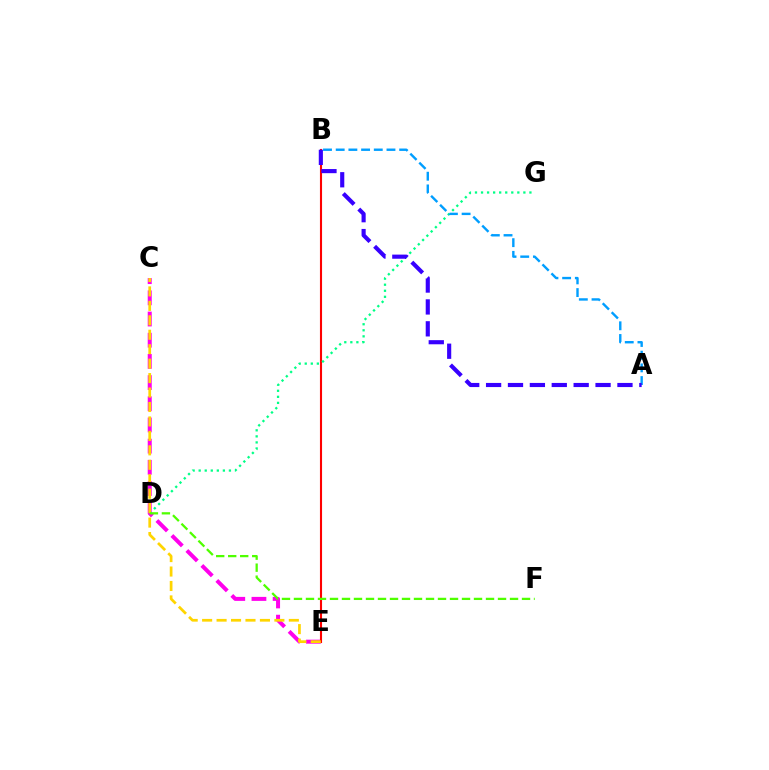{('C', 'E'): [{'color': '#ff00ed', 'line_style': 'dashed', 'thickness': 2.88}, {'color': '#ffd500', 'line_style': 'dashed', 'thickness': 1.96}], ('B', 'E'): [{'color': '#ff0000', 'line_style': 'solid', 'thickness': 1.52}], ('D', 'G'): [{'color': '#00ff86', 'line_style': 'dotted', 'thickness': 1.64}], ('A', 'B'): [{'color': '#009eff', 'line_style': 'dashed', 'thickness': 1.72}, {'color': '#3700ff', 'line_style': 'dashed', 'thickness': 2.97}], ('D', 'F'): [{'color': '#4fff00', 'line_style': 'dashed', 'thickness': 1.63}]}